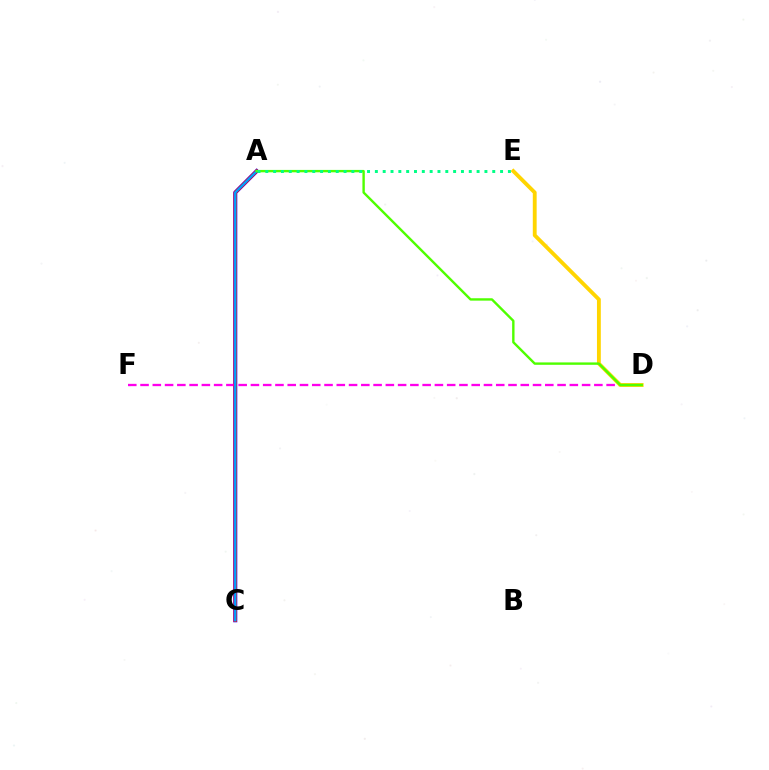{('A', 'C'): [{'color': '#3700ff', 'line_style': 'solid', 'thickness': 2.92}, {'color': '#ff0000', 'line_style': 'solid', 'thickness': 2.43}, {'color': '#009eff', 'line_style': 'solid', 'thickness': 1.74}], ('D', 'F'): [{'color': '#ff00ed', 'line_style': 'dashed', 'thickness': 1.67}], ('D', 'E'): [{'color': '#ffd500', 'line_style': 'solid', 'thickness': 2.78}], ('A', 'D'): [{'color': '#4fff00', 'line_style': 'solid', 'thickness': 1.72}], ('A', 'E'): [{'color': '#00ff86', 'line_style': 'dotted', 'thickness': 2.13}]}